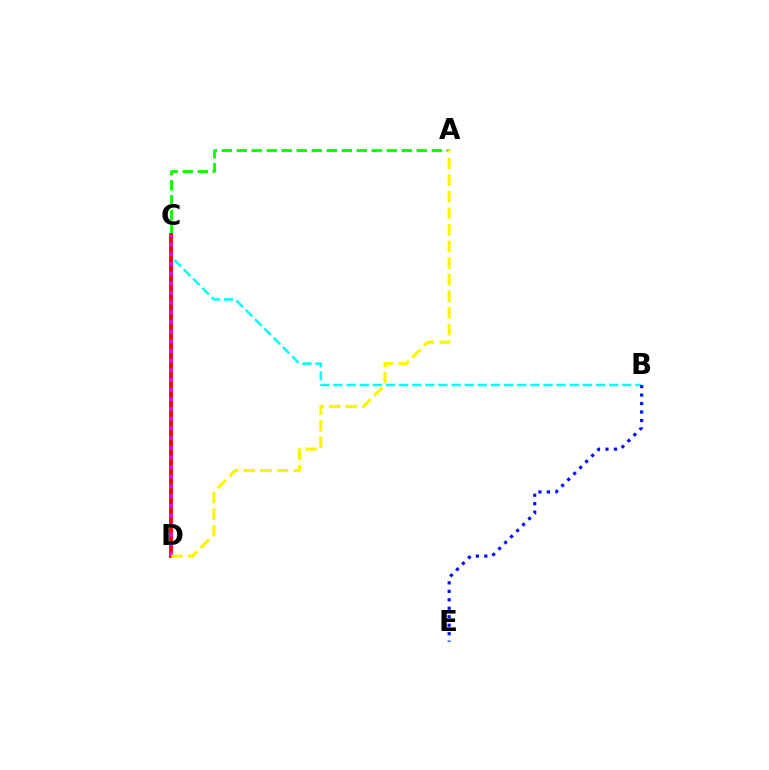{('B', 'C'): [{'color': '#00fff6', 'line_style': 'dashed', 'thickness': 1.78}], ('A', 'C'): [{'color': '#08ff00', 'line_style': 'dashed', 'thickness': 2.04}], ('C', 'D'): [{'color': '#ff0000', 'line_style': 'solid', 'thickness': 2.77}, {'color': '#ee00ff', 'line_style': 'dotted', 'thickness': 2.63}], ('A', 'D'): [{'color': '#fcf500', 'line_style': 'dashed', 'thickness': 2.26}], ('B', 'E'): [{'color': '#0010ff', 'line_style': 'dotted', 'thickness': 2.3}]}